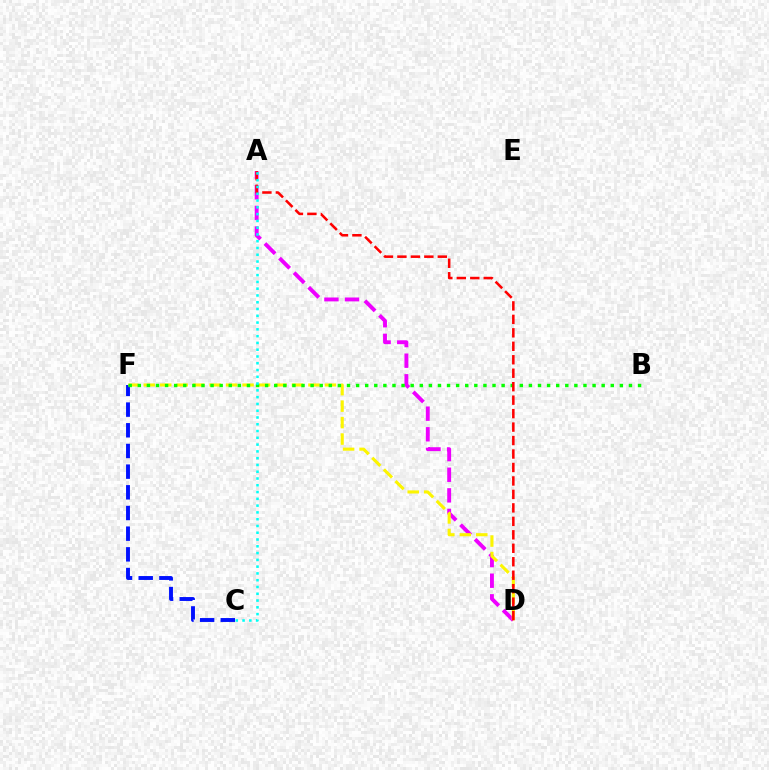{('C', 'F'): [{'color': '#0010ff', 'line_style': 'dashed', 'thickness': 2.81}], ('A', 'D'): [{'color': '#ee00ff', 'line_style': 'dashed', 'thickness': 2.8}, {'color': '#ff0000', 'line_style': 'dashed', 'thickness': 1.83}], ('D', 'F'): [{'color': '#fcf500', 'line_style': 'dashed', 'thickness': 2.24}], ('B', 'F'): [{'color': '#08ff00', 'line_style': 'dotted', 'thickness': 2.47}], ('A', 'C'): [{'color': '#00fff6', 'line_style': 'dotted', 'thickness': 1.84}]}